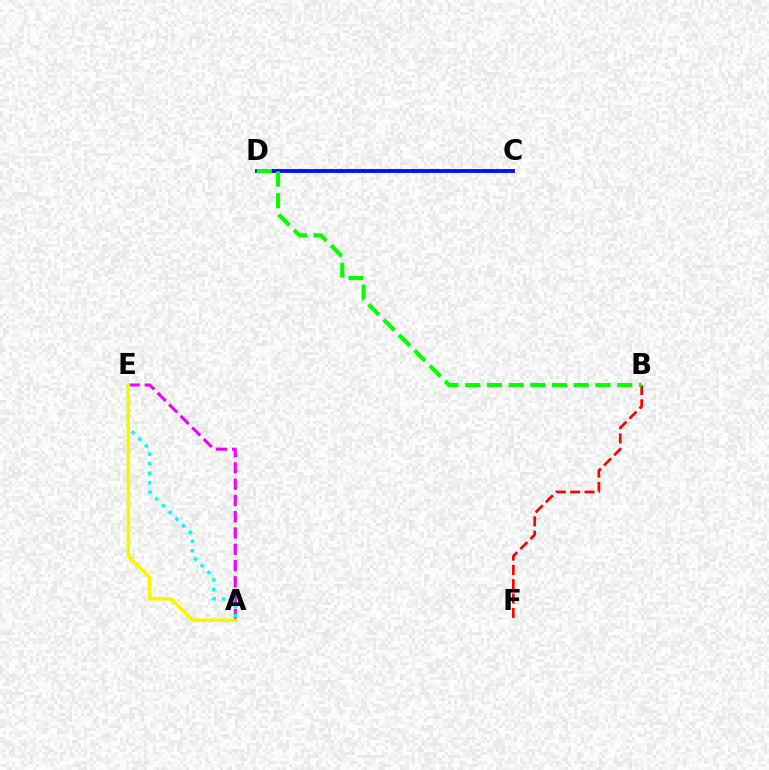{('A', 'E'): [{'color': '#ee00ff', 'line_style': 'dashed', 'thickness': 2.21}, {'color': '#00fff6', 'line_style': 'dotted', 'thickness': 2.59}, {'color': '#fcf500', 'line_style': 'solid', 'thickness': 2.54}], ('B', 'F'): [{'color': '#ff0000', 'line_style': 'dashed', 'thickness': 1.95}], ('C', 'D'): [{'color': '#0010ff', 'line_style': 'solid', 'thickness': 2.78}], ('B', 'D'): [{'color': '#08ff00', 'line_style': 'dashed', 'thickness': 2.95}]}